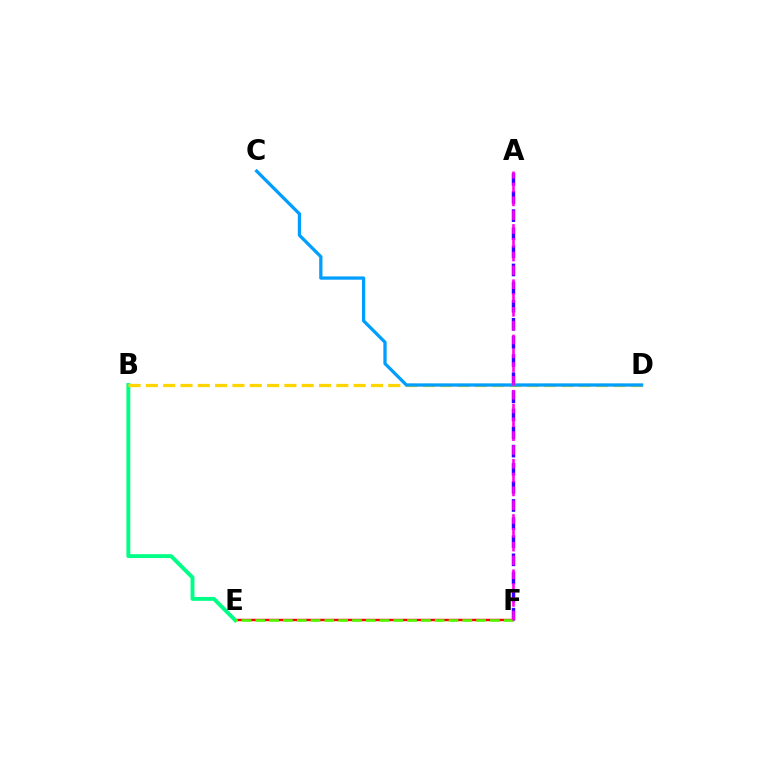{('E', 'F'): [{'color': '#ff0000', 'line_style': 'solid', 'thickness': 1.75}, {'color': '#4fff00', 'line_style': 'dashed', 'thickness': 1.87}], ('B', 'E'): [{'color': '#00ff86', 'line_style': 'solid', 'thickness': 2.79}], ('B', 'D'): [{'color': '#ffd500', 'line_style': 'dashed', 'thickness': 2.35}], ('A', 'F'): [{'color': '#3700ff', 'line_style': 'dashed', 'thickness': 2.46}, {'color': '#ff00ed', 'line_style': 'dashed', 'thickness': 1.88}], ('C', 'D'): [{'color': '#009eff', 'line_style': 'solid', 'thickness': 2.35}]}